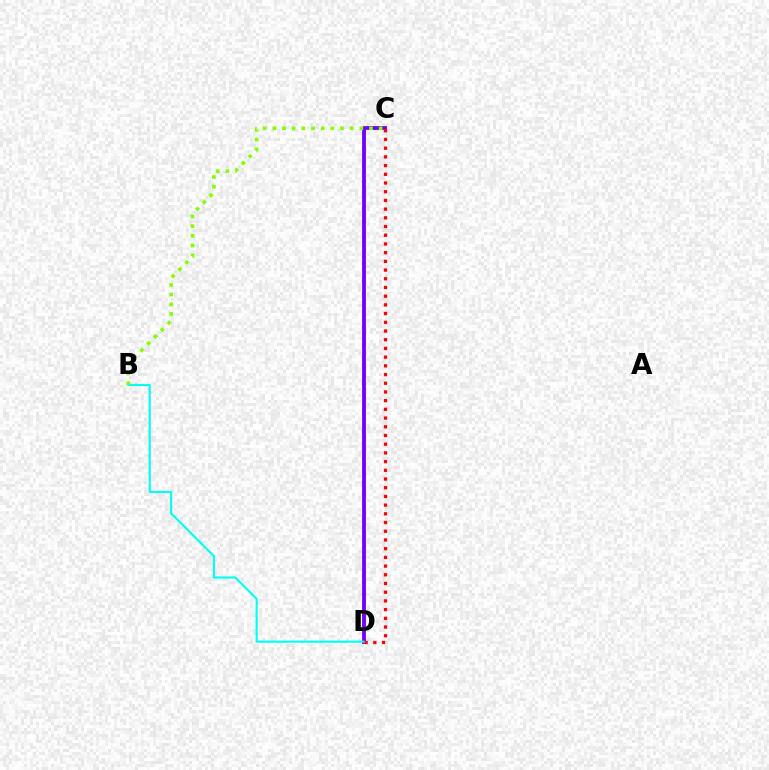{('C', 'D'): [{'color': '#7200ff', 'line_style': 'solid', 'thickness': 2.76}, {'color': '#ff0000', 'line_style': 'dotted', 'thickness': 2.37}], ('B', 'D'): [{'color': '#00fff6', 'line_style': 'solid', 'thickness': 1.52}], ('B', 'C'): [{'color': '#84ff00', 'line_style': 'dotted', 'thickness': 2.63}]}